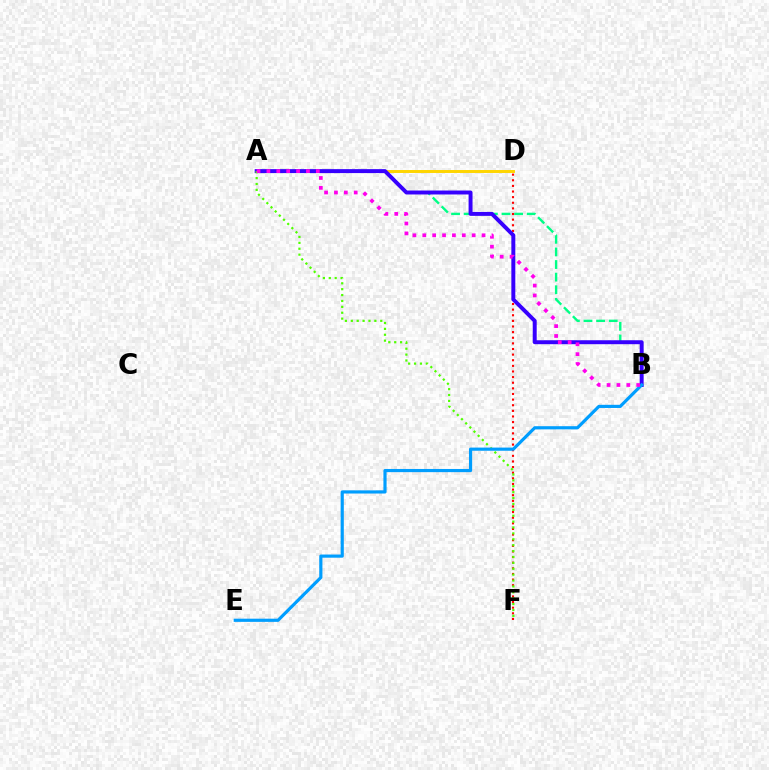{('A', 'B'): [{'color': '#00ff86', 'line_style': 'dashed', 'thickness': 1.71}, {'color': '#3700ff', 'line_style': 'solid', 'thickness': 2.84}, {'color': '#ff00ed', 'line_style': 'dotted', 'thickness': 2.68}], ('D', 'F'): [{'color': '#ff0000', 'line_style': 'dotted', 'thickness': 1.53}], ('A', 'D'): [{'color': '#ffd500', 'line_style': 'solid', 'thickness': 2.13}], ('A', 'F'): [{'color': '#4fff00', 'line_style': 'dotted', 'thickness': 1.6}], ('B', 'E'): [{'color': '#009eff', 'line_style': 'solid', 'thickness': 2.28}]}